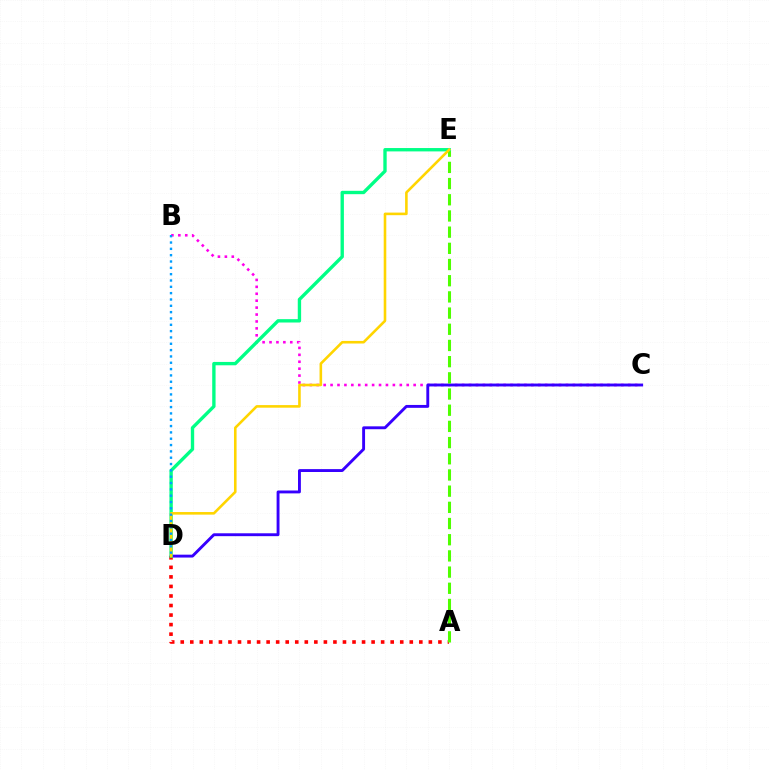{('B', 'C'): [{'color': '#ff00ed', 'line_style': 'dotted', 'thickness': 1.88}], ('A', 'D'): [{'color': '#ff0000', 'line_style': 'dotted', 'thickness': 2.59}], ('C', 'D'): [{'color': '#3700ff', 'line_style': 'solid', 'thickness': 2.08}], ('A', 'E'): [{'color': '#4fff00', 'line_style': 'dashed', 'thickness': 2.2}], ('D', 'E'): [{'color': '#00ff86', 'line_style': 'solid', 'thickness': 2.42}, {'color': '#ffd500', 'line_style': 'solid', 'thickness': 1.87}], ('B', 'D'): [{'color': '#009eff', 'line_style': 'dotted', 'thickness': 1.72}]}